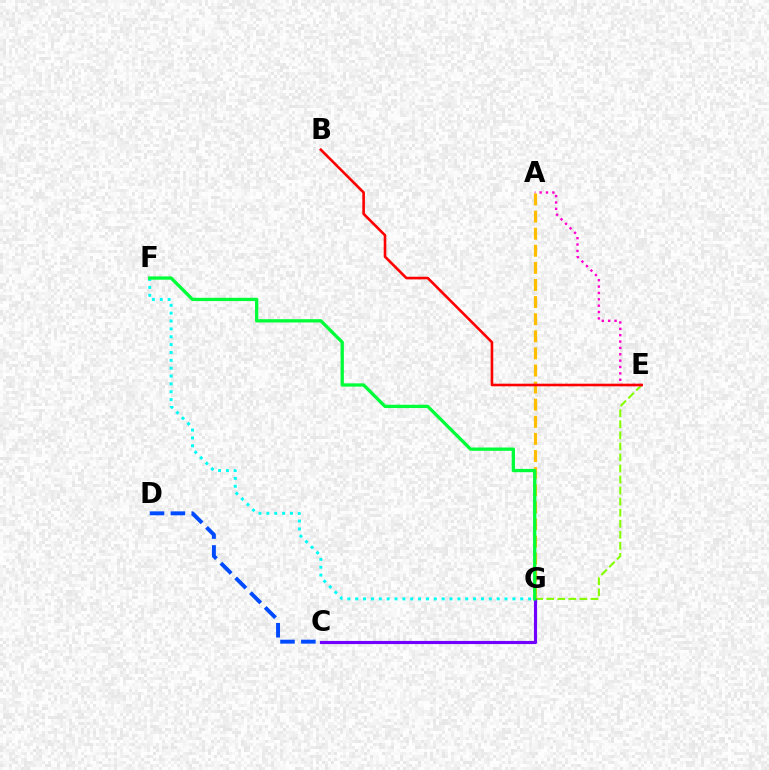{('E', 'G'): [{'color': '#84ff00', 'line_style': 'dashed', 'thickness': 1.5}], ('A', 'E'): [{'color': '#ff00cf', 'line_style': 'dotted', 'thickness': 1.73}], ('C', 'G'): [{'color': '#7200ff', 'line_style': 'solid', 'thickness': 2.27}], ('A', 'G'): [{'color': '#ffbd00', 'line_style': 'dashed', 'thickness': 2.32}], ('B', 'E'): [{'color': '#ff0000', 'line_style': 'solid', 'thickness': 1.88}], ('F', 'G'): [{'color': '#00fff6', 'line_style': 'dotted', 'thickness': 2.14}, {'color': '#00ff39', 'line_style': 'solid', 'thickness': 2.37}], ('C', 'D'): [{'color': '#004bff', 'line_style': 'dashed', 'thickness': 2.84}]}